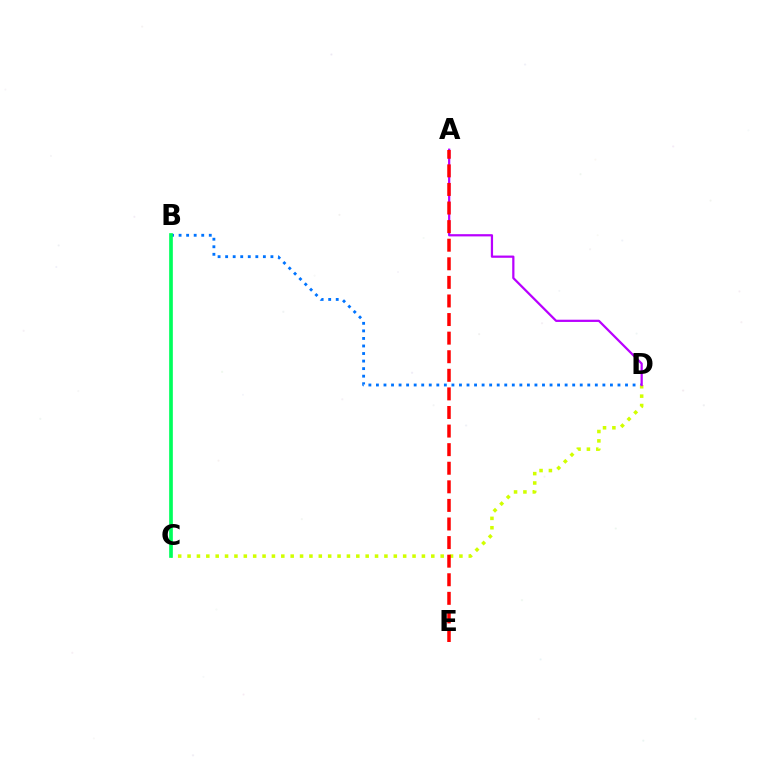{('B', 'D'): [{'color': '#0074ff', 'line_style': 'dotted', 'thickness': 2.05}], ('C', 'D'): [{'color': '#d1ff00', 'line_style': 'dotted', 'thickness': 2.55}], ('A', 'D'): [{'color': '#b900ff', 'line_style': 'solid', 'thickness': 1.61}], ('B', 'C'): [{'color': '#00ff5c', 'line_style': 'solid', 'thickness': 2.65}], ('A', 'E'): [{'color': '#ff0000', 'line_style': 'dashed', 'thickness': 2.52}]}